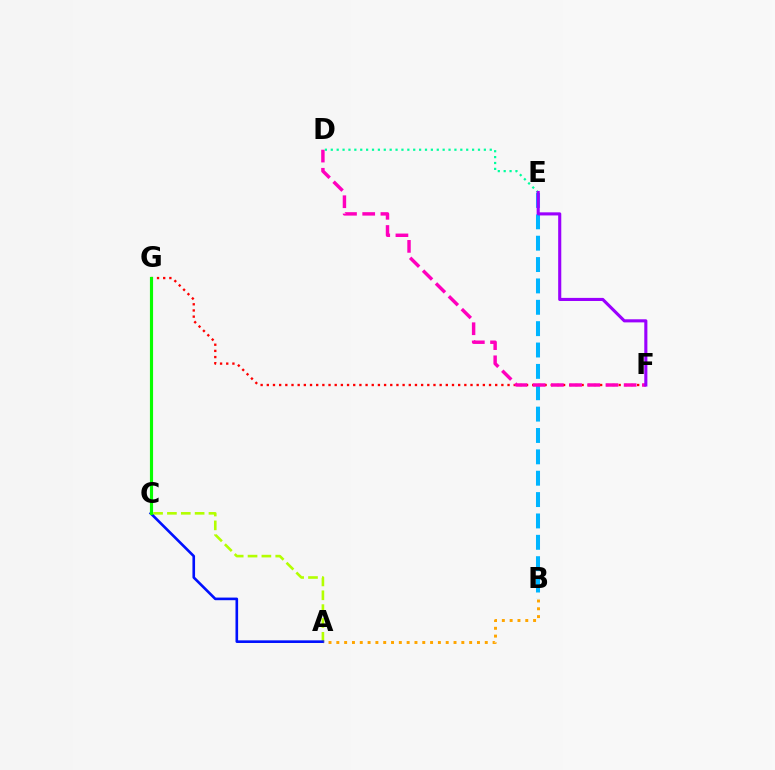{('A', 'C'): [{'color': '#b3ff00', 'line_style': 'dashed', 'thickness': 1.88}, {'color': '#0010ff', 'line_style': 'solid', 'thickness': 1.89}], ('F', 'G'): [{'color': '#ff0000', 'line_style': 'dotted', 'thickness': 1.68}], ('B', 'E'): [{'color': '#00b5ff', 'line_style': 'dashed', 'thickness': 2.9}], ('D', 'F'): [{'color': '#ff00bd', 'line_style': 'dashed', 'thickness': 2.47}], ('C', 'G'): [{'color': '#08ff00', 'line_style': 'solid', 'thickness': 2.27}], ('D', 'E'): [{'color': '#00ff9d', 'line_style': 'dotted', 'thickness': 1.6}], ('A', 'B'): [{'color': '#ffa500', 'line_style': 'dotted', 'thickness': 2.12}], ('E', 'F'): [{'color': '#9b00ff', 'line_style': 'solid', 'thickness': 2.23}]}